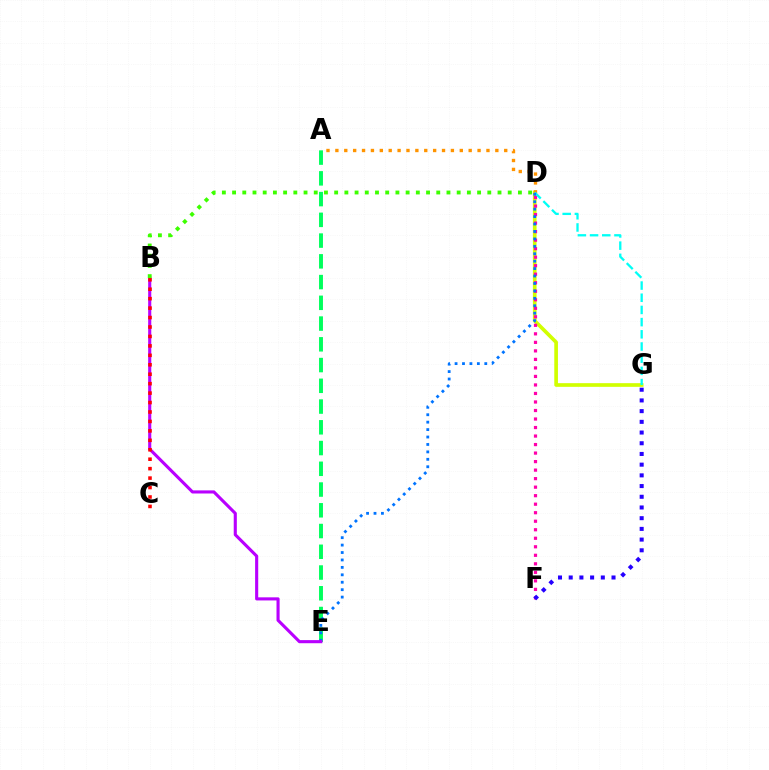{('A', 'E'): [{'color': '#00ff5c', 'line_style': 'dashed', 'thickness': 2.82}], ('D', 'G'): [{'color': '#d1ff00', 'line_style': 'solid', 'thickness': 2.64}, {'color': '#00fff6', 'line_style': 'dashed', 'thickness': 1.66}], ('A', 'D'): [{'color': '#ff9400', 'line_style': 'dotted', 'thickness': 2.41}], ('D', 'F'): [{'color': '#ff00ac', 'line_style': 'dotted', 'thickness': 2.31}], ('F', 'G'): [{'color': '#2500ff', 'line_style': 'dotted', 'thickness': 2.91}], ('D', 'E'): [{'color': '#0074ff', 'line_style': 'dotted', 'thickness': 2.02}], ('B', 'E'): [{'color': '#b900ff', 'line_style': 'solid', 'thickness': 2.24}], ('B', 'C'): [{'color': '#ff0000', 'line_style': 'dotted', 'thickness': 2.57}], ('B', 'D'): [{'color': '#3dff00', 'line_style': 'dotted', 'thickness': 2.77}]}